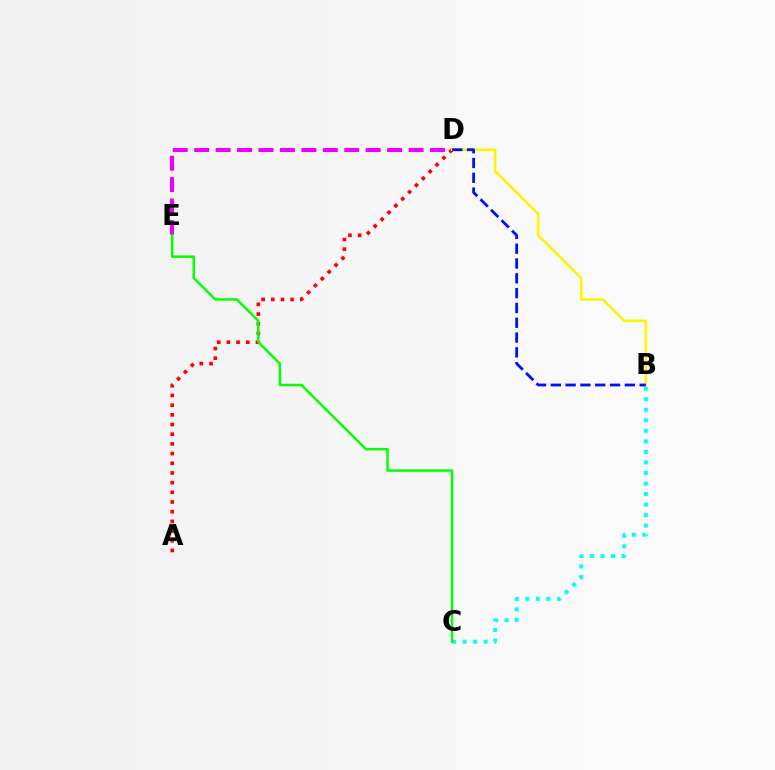{('D', 'E'): [{'color': '#ee00ff', 'line_style': 'dashed', 'thickness': 2.91}], ('A', 'D'): [{'color': '#ff0000', 'line_style': 'dotted', 'thickness': 2.63}], ('B', 'C'): [{'color': '#00fff6', 'line_style': 'dotted', 'thickness': 2.86}], ('B', 'D'): [{'color': '#fcf500', 'line_style': 'solid', 'thickness': 1.85}, {'color': '#0010ff', 'line_style': 'dashed', 'thickness': 2.01}], ('C', 'E'): [{'color': '#08ff00', 'line_style': 'solid', 'thickness': 1.8}]}